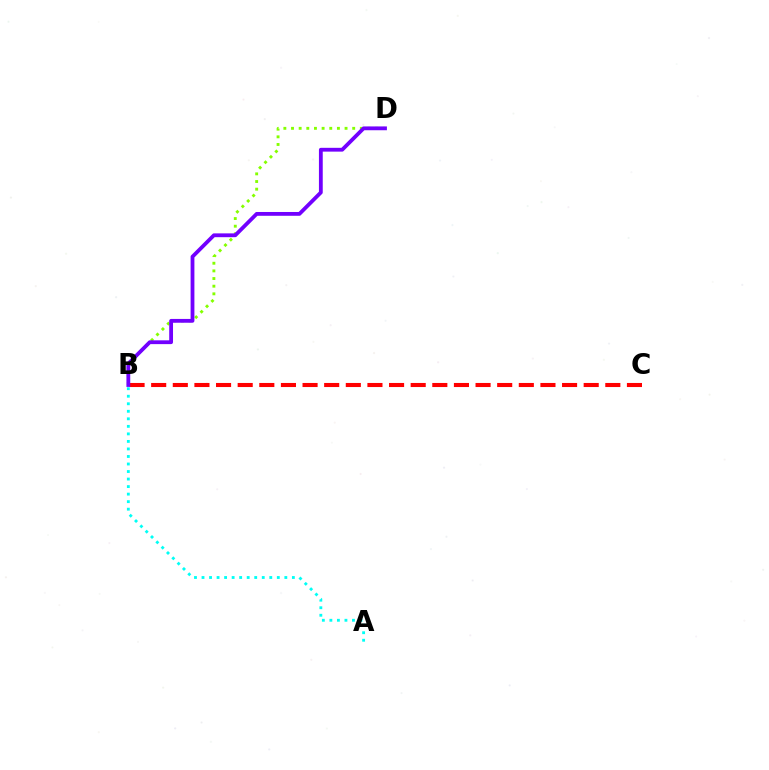{('B', 'D'): [{'color': '#84ff00', 'line_style': 'dotted', 'thickness': 2.08}, {'color': '#7200ff', 'line_style': 'solid', 'thickness': 2.74}], ('A', 'B'): [{'color': '#00fff6', 'line_style': 'dotted', 'thickness': 2.05}], ('B', 'C'): [{'color': '#ff0000', 'line_style': 'dashed', 'thickness': 2.94}]}